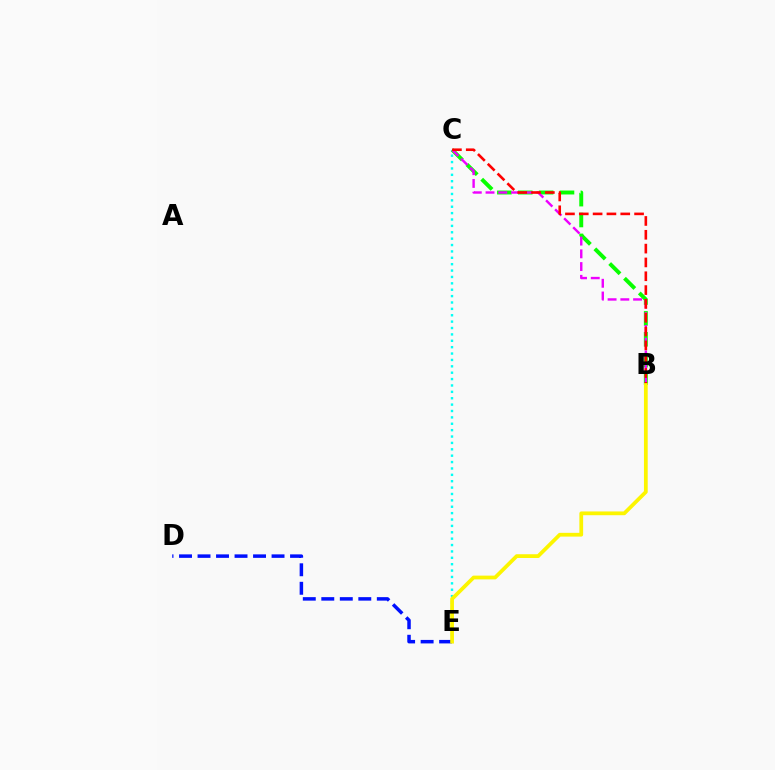{('B', 'C'): [{'color': '#08ff00', 'line_style': 'dashed', 'thickness': 2.84}, {'color': '#ee00ff', 'line_style': 'dashed', 'thickness': 1.73}, {'color': '#ff0000', 'line_style': 'dashed', 'thickness': 1.88}], ('C', 'E'): [{'color': '#00fff6', 'line_style': 'dotted', 'thickness': 1.73}], ('D', 'E'): [{'color': '#0010ff', 'line_style': 'dashed', 'thickness': 2.51}], ('B', 'E'): [{'color': '#fcf500', 'line_style': 'solid', 'thickness': 2.71}]}